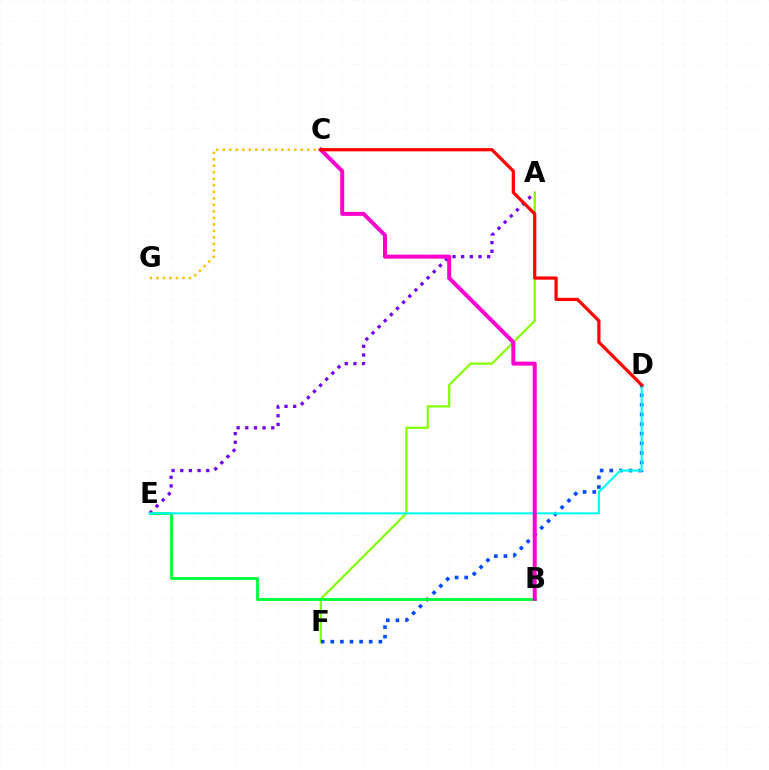{('A', 'F'): [{'color': '#84ff00', 'line_style': 'solid', 'thickness': 1.6}], ('C', 'G'): [{'color': '#ffbd00', 'line_style': 'dotted', 'thickness': 1.77}], ('D', 'F'): [{'color': '#004bff', 'line_style': 'dotted', 'thickness': 2.61}], ('B', 'E'): [{'color': '#00ff39', 'line_style': 'solid', 'thickness': 2.04}], ('A', 'E'): [{'color': '#7200ff', 'line_style': 'dotted', 'thickness': 2.35}], ('D', 'E'): [{'color': '#00fff6', 'line_style': 'solid', 'thickness': 1.52}], ('B', 'C'): [{'color': '#ff00cf', 'line_style': 'solid', 'thickness': 2.87}], ('C', 'D'): [{'color': '#ff0000', 'line_style': 'solid', 'thickness': 2.32}]}